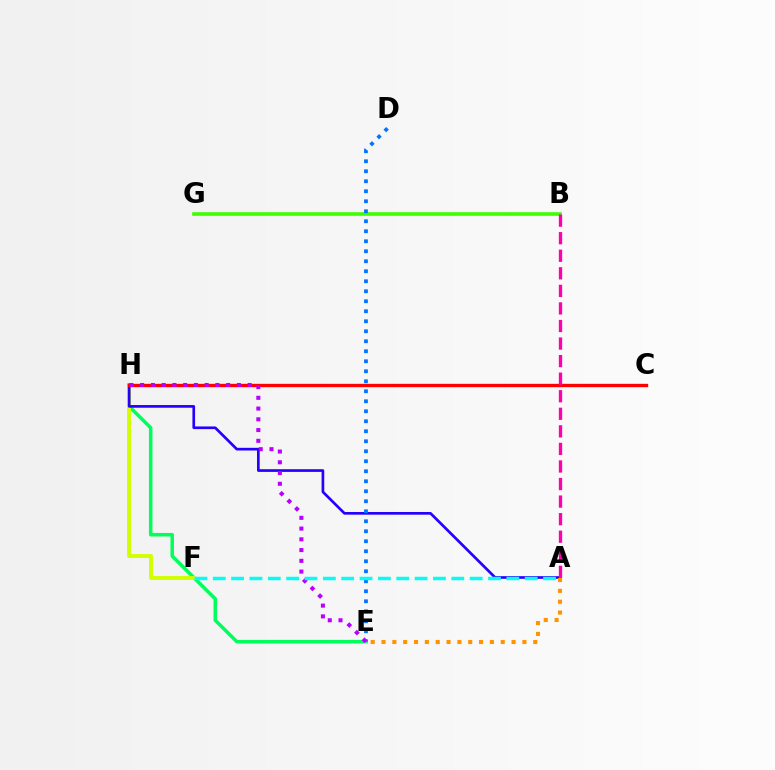{('E', 'H'): [{'color': '#00ff5c', 'line_style': 'solid', 'thickness': 2.54}, {'color': '#b900ff', 'line_style': 'dotted', 'thickness': 2.92}], ('F', 'H'): [{'color': '#d1ff00', 'line_style': 'solid', 'thickness': 2.83}], ('A', 'H'): [{'color': '#2500ff', 'line_style': 'solid', 'thickness': 1.93}], ('C', 'H'): [{'color': '#ff0000', 'line_style': 'solid', 'thickness': 2.42}], ('B', 'G'): [{'color': '#3dff00', 'line_style': 'solid', 'thickness': 2.59}], ('A', 'E'): [{'color': '#ff9400', 'line_style': 'dotted', 'thickness': 2.94}], ('D', 'E'): [{'color': '#0074ff', 'line_style': 'dotted', 'thickness': 2.72}], ('A', 'B'): [{'color': '#ff00ac', 'line_style': 'dashed', 'thickness': 2.39}], ('A', 'F'): [{'color': '#00fff6', 'line_style': 'dashed', 'thickness': 2.49}]}